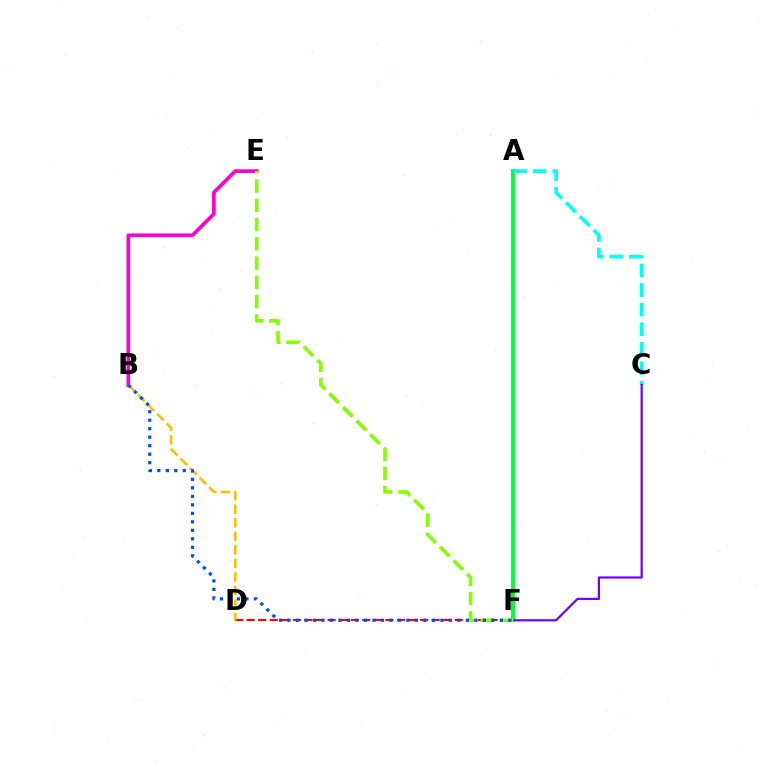{('D', 'F'): [{'color': '#ff0000', 'line_style': 'dashed', 'thickness': 1.57}], ('A', 'F'): [{'color': '#00ff39', 'line_style': 'solid', 'thickness': 2.86}], ('B', 'E'): [{'color': '#ff00cf', 'line_style': 'solid', 'thickness': 2.65}], ('B', 'D'): [{'color': '#ffbd00', 'line_style': 'dashed', 'thickness': 1.84}], ('A', 'C'): [{'color': '#00fff6', 'line_style': 'dashed', 'thickness': 2.66}], ('C', 'F'): [{'color': '#7200ff', 'line_style': 'solid', 'thickness': 1.59}], ('E', 'F'): [{'color': '#84ff00', 'line_style': 'dashed', 'thickness': 2.61}], ('B', 'F'): [{'color': '#004bff', 'line_style': 'dotted', 'thickness': 2.31}]}